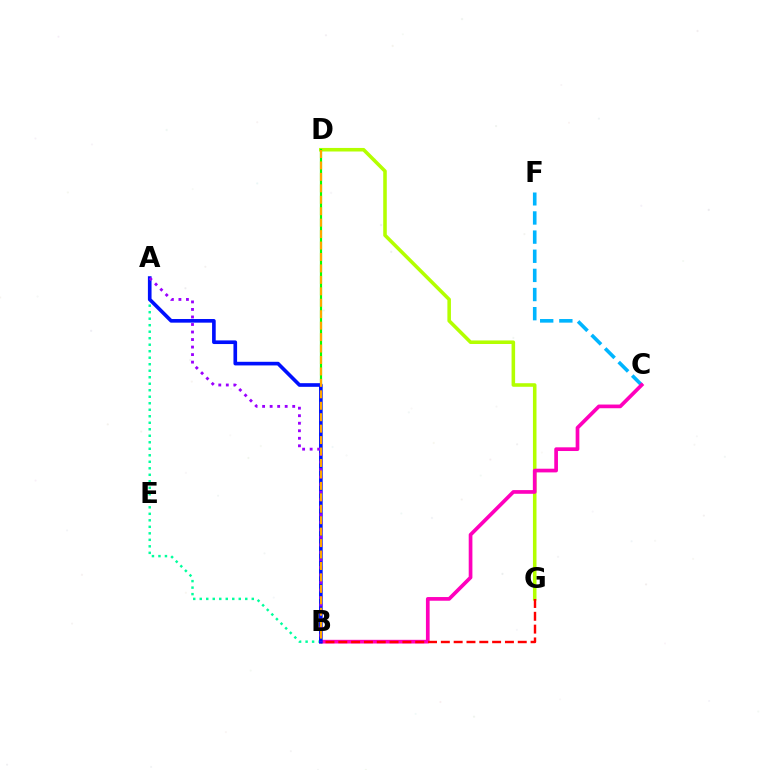{('D', 'G'): [{'color': '#b3ff00', 'line_style': 'solid', 'thickness': 2.56}], ('C', 'F'): [{'color': '#00b5ff', 'line_style': 'dashed', 'thickness': 2.6}], ('B', 'C'): [{'color': '#ff00bd', 'line_style': 'solid', 'thickness': 2.66}], ('A', 'B'): [{'color': '#00ff9d', 'line_style': 'dotted', 'thickness': 1.77}, {'color': '#0010ff', 'line_style': 'solid', 'thickness': 2.62}, {'color': '#9b00ff', 'line_style': 'dotted', 'thickness': 2.04}], ('B', 'G'): [{'color': '#ff0000', 'line_style': 'dashed', 'thickness': 1.74}], ('B', 'D'): [{'color': '#08ff00', 'line_style': 'solid', 'thickness': 1.58}, {'color': '#ffa500', 'line_style': 'dashed', 'thickness': 1.55}]}